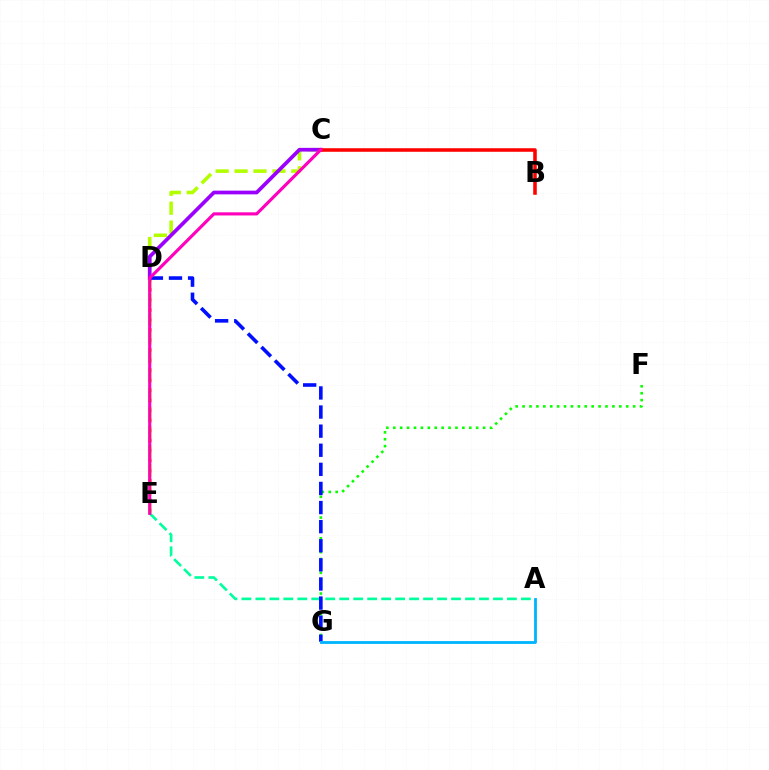{('F', 'G'): [{'color': '#08ff00', 'line_style': 'dotted', 'thickness': 1.88}], ('A', 'E'): [{'color': '#00ff9d', 'line_style': 'dashed', 'thickness': 1.9}], ('D', 'E'): [{'color': '#ffa500', 'line_style': 'dotted', 'thickness': 2.73}], ('C', 'E'): [{'color': '#b3ff00', 'line_style': 'dashed', 'thickness': 2.57}, {'color': '#ff00bd', 'line_style': 'solid', 'thickness': 2.25}], ('D', 'G'): [{'color': '#0010ff', 'line_style': 'dashed', 'thickness': 2.59}], ('C', 'D'): [{'color': '#9b00ff', 'line_style': 'solid', 'thickness': 2.67}], ('B', 'C'): [{'color': '#ff0000', 'line_style': 'solid', 'thickness': 2.56}], ('A', 'G'): [{'color': '#00b5ff', 'line_style': 'solid', 'thickness': 2.03}]}